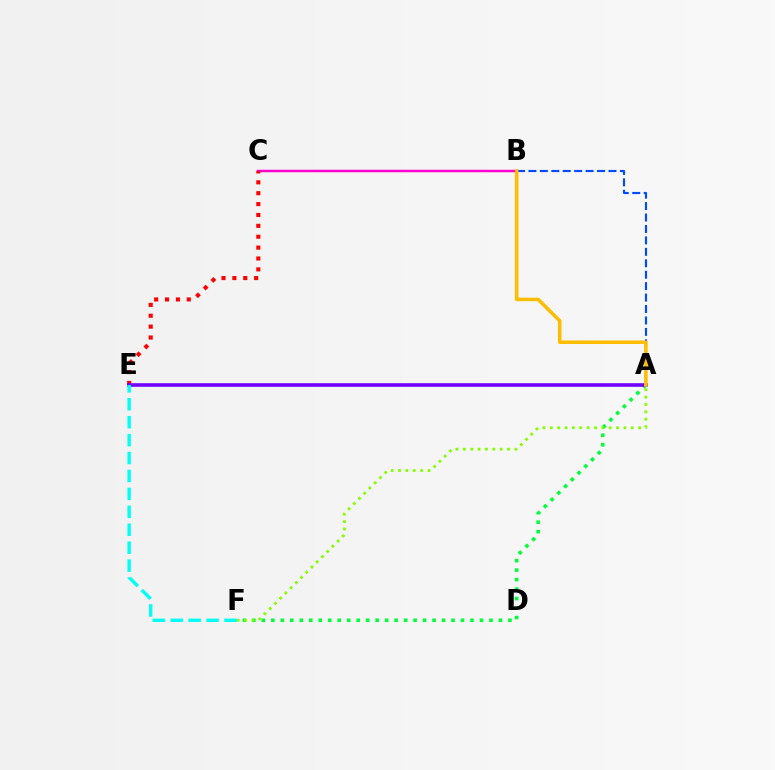{('A', 'B'): [{'color': '#004bff', 'line_style': 'dashed', 'thickness': 1.55}, {'color': '#ffbd00', 'line_style': 'solid', 'thickness': 2.54}], ('A', 'F'): [{'color': '#00ff39', 'line_style': 'dotted', 'thickness': 2.58}, {'color': '#84ff00', 'line_style': 'dotted', 'thickness': 2.0}], ('B', 'C'): [{'color': '#ff00cf', 'line_style': 'solid', 'thickness': 1.79}], ('C', 'E'): [{'color': '#ff0000', 'line_style': 'dotted', 'thickness': 2.96}], ('A', 'E'): [{'color': '#7200ff', 'line_style': 'solid', 'thickness': 2.59}], ('E', 'F'): [{'color': '#00fff6', 'line_style': 'dashed', 'thickness': 2.44}]}